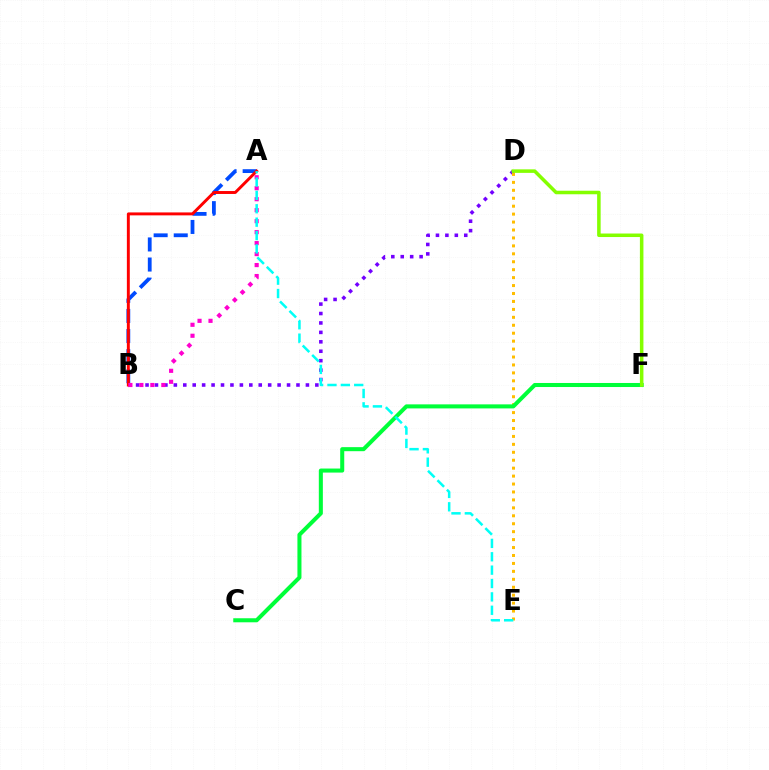{('B', 'D'): [{'color': '#7200ff', 'line_style': 'dotted', 'thickness': 2.56}], ('A', 'B'): [{'color': '#004bff', 'line_style': 'dashed', 'thickness': 2.73}, {'color': '#ff0000', 'line_style': 'solid', 'thickness': 2.11}, {'color': '#ff00cf', 'line_style': 'dotted', 'thickness': 2.98}], ('D', 'E'): [{'color': '#ffbd00', 'line_style': 'dotted', 'thickness': 2.16}], ('C', 'F'): [{'color': '#00ff39', 'line_style': 'solid', 'thickness': 2.91}], ('A', 'E'): [{'color': '#00fff6', 'line_style': 'dashed', 'thickness': 1.82}], ('D', 'F'): [{'color': '#84ff00', 'line_style': 'solid', 'thickness': 2.54}]}